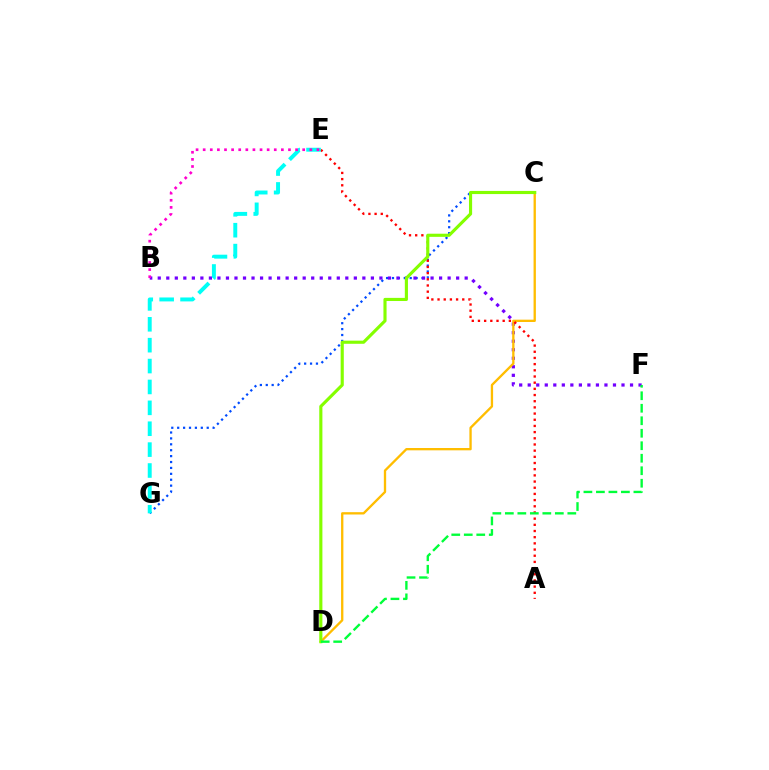{('C', 'G'): [{'color': '#004bff', 'line_style': 'dotted', 'thickness': 1.6}], ('B', 'F'): [{'color': '#7200ff', 'line_style': 'dotted', 'thickness': 2.32}], ('C', 'D'): [{'color': '#ffbd00', 'line_style': 'solid', 'thickness': 1.67}, {'color': '#84ff00', 'line_style': 'solid', 'thickness': 2.26}], ('A', 'E'): [{'color': '#ff0000', 'line_style': 'dotted', 'thickness': 1.68}], ('D', 'F'): [{'color': '#00ff39', 'line_style': 'dashed', 'thickness': 1.7}], ('E', 'G'): [{'color': '#00fff6', 'line_style': 'dashed', 'thickness': 2.84}], ('B', 'E'): [{'color': '#ff00cf', 'line_style': 'dotted', 'thickness': 1.93}]}